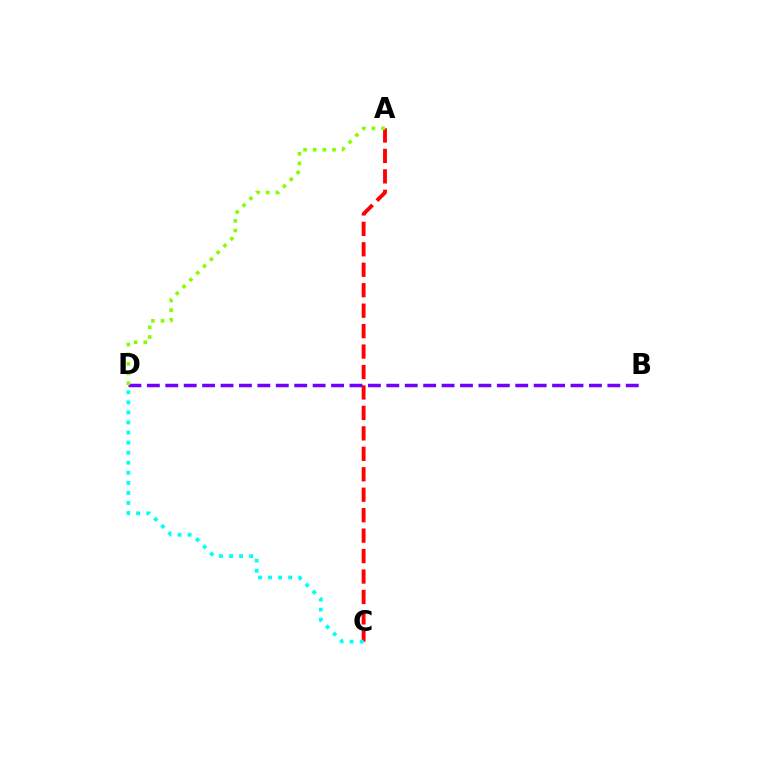{('A', 'C'): [{'color': '#ff0000', 'line_style': 'dashed', 'thickness': 2.78}], ('B', 'D'): [{'color': '#7200ff', 'line_style': 'dashed', 'thickness': 2.5}], ('A', 'D'): [{'color': '#84ff00', 'line_style': 'dotted', 'thickness': 2.62}], ('C', 'D'): [{'color': '#00fff6', 'line_style': 'dotted', 'thickness': 2.73}]}